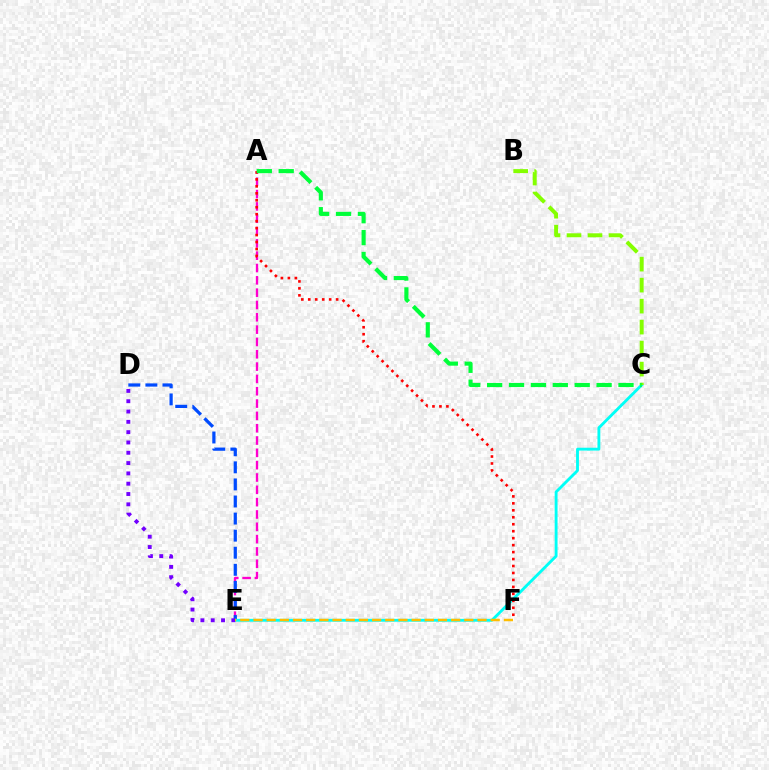{('A', 'E'): [{'color': '#ff00cf', 'line_style': 'dashed', 'thickness': 1.67}], ('D', 'E'): [{'color': '#004bff', 'line_style': 'dashed', 'thickness': 2.32}, {'color': '#7200ff', 'line_style': 'dotted', 'thickness': 2.8}], ('C', 'E'): [{'color': '#00fff6', 'line_style': 'solid', 'thickness': 2.05}], ('A', 'F'): [{'color': '#ff0000', 'line_style': 'dotted', 'thickness': 1.89}], ('E', 'F'): [{'color': '#ffbd00', 'line_style': 'dashed', 'thickness': 1.79}], ('B', 'C'): [{'color': '#84ff00', 'line_style': 'dashed', 'thickness': 2.85}], ('A', 'C'): [{'color': '#00ff39', 'line_style': 'dashed', 'thickness': 2.97}]}